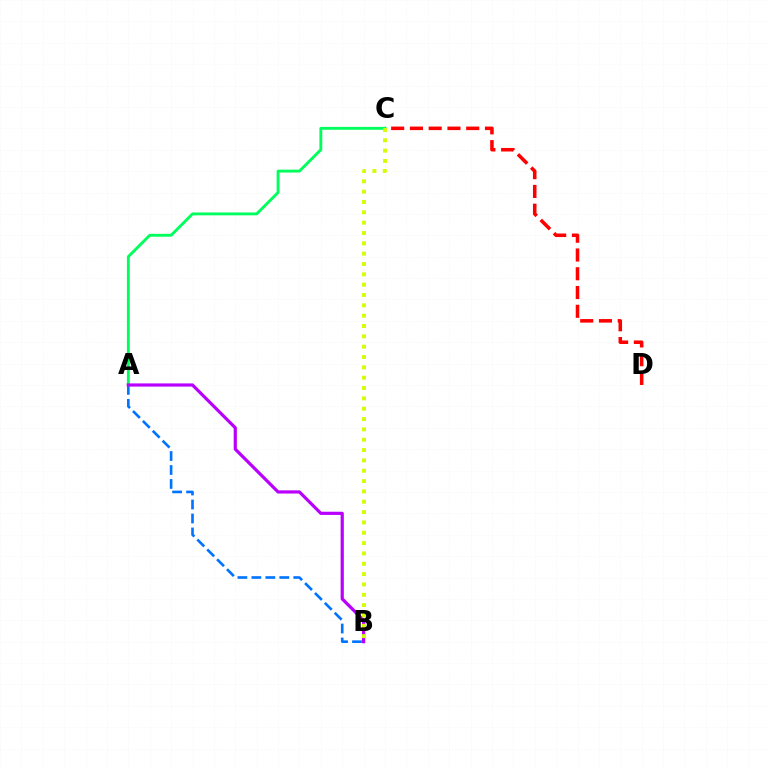{('C', 'D'): [{'color': '#ff0000', 'line_style': 'dashed', 'thickness': 2.55}], ('A', 'B'): [{'color': '#0074ff', 'line_style': 'dashed', 'thickness': 1.9}, {'color': '#b900ff', 'line_style': 'solid', 'thickness': 2.3}], ('A', 'C'): [{'color': '#00ff5c', 'line_style': 'solid', 'thickness': 2.07}], ('B', 'C'): [{'color': '#d1ff00', 'line_style': 'dotted', 'thickness': 2.81}]}